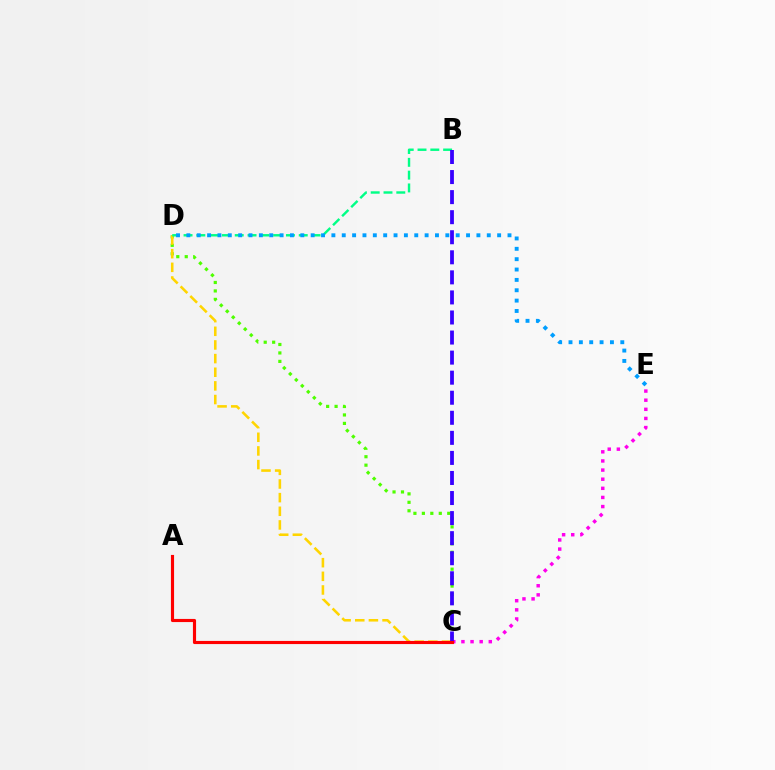{('C', 'D'): [{'color': '#4fff00', 'line_style': 'dotted', 'thickness': 2.3}, {'color': '#ffd500', 'line_style': 'dashed', 'thickness': 1.85}], ('C', 'E'): [{'color': '#ff00ed', 'line_style': 'dotted', 'thickness': 2.48}], ('B', 'D'): [{'color': '#00ff86', 'line_style': 'dashed', 'thickness': 1.74}], ('D', 'E'): [{'color': '#009eff', 'line_style': 'dotted', 'thickness': 2.81}], ('B', 'C'): [{'color': '#3700ff', 'line_style': 'dashed', 'thickness': 2.73}], ('A', 'C'): [{'color': '#ff0000', 'line_style': 'solid', 'thickness': 2.26}]}